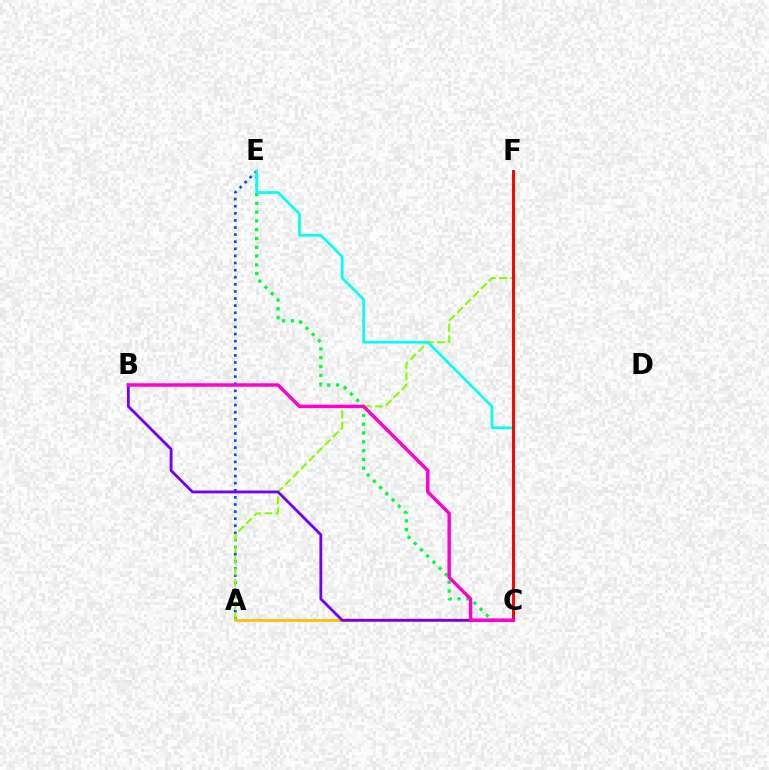{('A', 'E'): [{'color': '#004bff', 'line_style': 'dotted', 'thickness': 1.93}], ('A', 'F'): [{'color': '#84ff00', 'line_style': 'dashed', 'thickness': 1.53}], ('A', 'C'): [{'color': '#ffbd00', 'line_style': 'solid', 'thickness': 1.92}], ('C', 'E'): [{'color': '#00ff39', 'line_style': 'dotted', 'thickness': 2.39}, {'color': '#00fff6', 'line_style': 'solid', 'thickness': 1.92}], ('C', 'F'): [{'color': '#ff0000', 'line_style': 'solid', 'thickness': 2.11}], ('B', 'C'): [{'color': '#7200ff', 'line_style': 'solid', 'thickness': 2.03}, {'color': '#ff00cf', 'line_style': 'solid', 'thickness': 2.47}]}